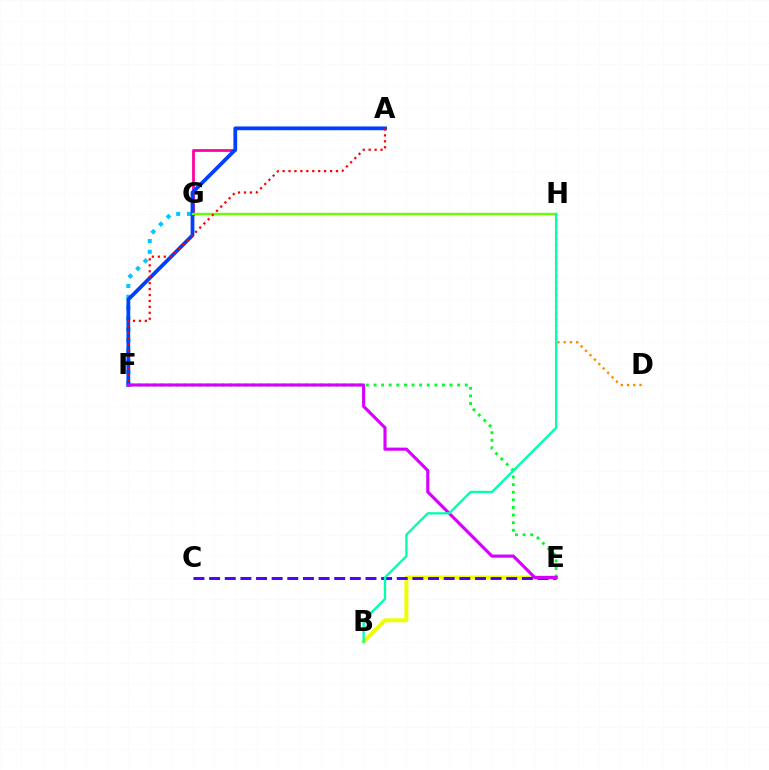{('F', 'G'): [{'color': '#00c7ff', 'line_style': 'dotted', 'thickness': 2.93}], ('B', 'E'): [{'color': '#eeff00', 'line_style': 'solid', 'thickness': 2.84}], ('D', 'H'): [{'color': '#ff8800', 'line_style': 'dotted', 'thickness': 1.69}], ('A', 'G'): [{'color': '#ff00a0', 'line_style': 'solid', 'thickness': 1.98}], ('A', 'F'): [{'color': '#003fff', 'line_style': 'solid', 'thickness': 2.71}, {'color': '#ff0000', 'line_style': 'dotted', 'thickness': 1.61}], ('G', 'H'): [{'color': '#66ff00', 'line_style': 'solid', 'thickness': 1.73}], ('E', 'F'): [{'color': '#00ff27', 'line_style': 'dotted', 'thickness': 2.07}, {'color': '#d600ff', 'line_style': 'solid', 'thickness': 2.25}], ('C', 'E'): [{'color': '#4f00ff', 'line_style': 'dashed', 'thickness': 2.12}], ('B', 'H'): [{'color': '#00ffaf', 'line_style': 'solid', 'thickness': 1.66}]}